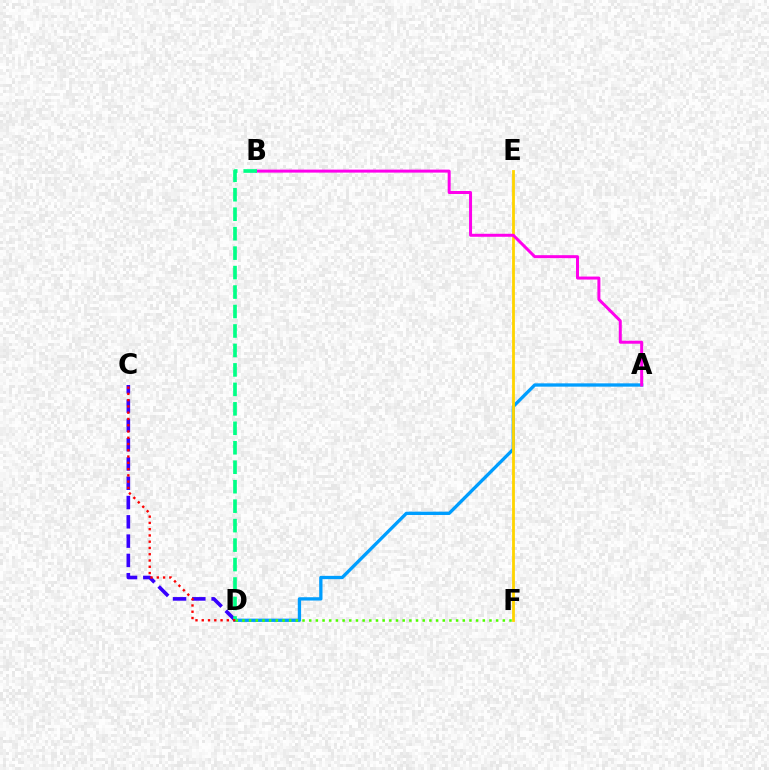{('A', 'D'): [{'color': '#009eff', 'line_style': 'solid', 'thickness': 2.38}], ('E', 'F'): [{'color': '#ffd500', 'line_style': 'solid', 'thickness': 2.02}], ('C', 'D'): [{'color': '#3700ff', 'line_style': 'dashed', 'thickness': 2.62}, {'color': '#ff0000', 'line_style': 'dotted', 'thickness': 1.7}], ('A', 'B'): [{'color': '#ff00ed', 'line_style': 'solid', 'thickness': 2.15}], ('D', 'F'): [{'color': '#4fff00', 'line_style': 'dotted', 'thickness': 1.81}], ('B', 'D'): [{'color': '#00ff86', 'line_style': 'dashed', 'thickness': 2.64}]}